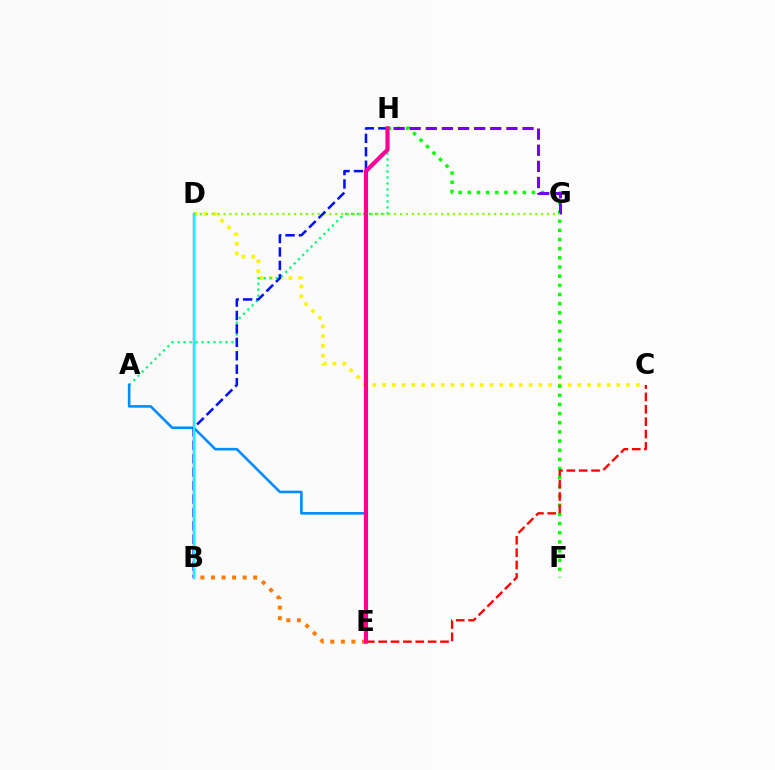{('C', 'D'): [{'color': '#fcf500', 'line_style': 'dotted', 'thickness': 2.65}], ('A', 'H'): [{'color': '#00ff74', 'line_style': 'dotted', 'thickness': 1.63}], ('F', 'H'): [{'color': '#08ff00', 'line_style': 'dotted', 'thickness': 2.49}], ('B', 'D'): [{'color': '#ee00ff', 'line_style': 'solid', 'thickness': 1.68}, {'color': '#00fff6', 'line_style': 'solid', 'thickness': 1.55}], ('B', 'E'): [{'color': '#ff7c00', 'line_style': 'dotted', 'thickness': 2.87}], ('G', 'H'): [{'color': '#7200ff', 'line_style': 'dashed', 'thickness': 2.19}], ('D', 'G'): [{'color': '#84ff00', 'line_style': 'dotted', 'thickness': 1.6}], ('C', 'E'): [{'color': '#ff0000', 'line_style': 'dashed', 'thickness': 1.68}], ('A', 'E'): [{'color': '#008cff', 'line_style': 'solid', 'thickness': 1.87}], ('B', 'H'): [{'color': '#0010ff', 'line_style': 'dashed', 'thickness': 1.82}], ('E', 'H'): [{'color': '#ff0094', 'line_style': 'solid', 'thickness': 2.99}]}